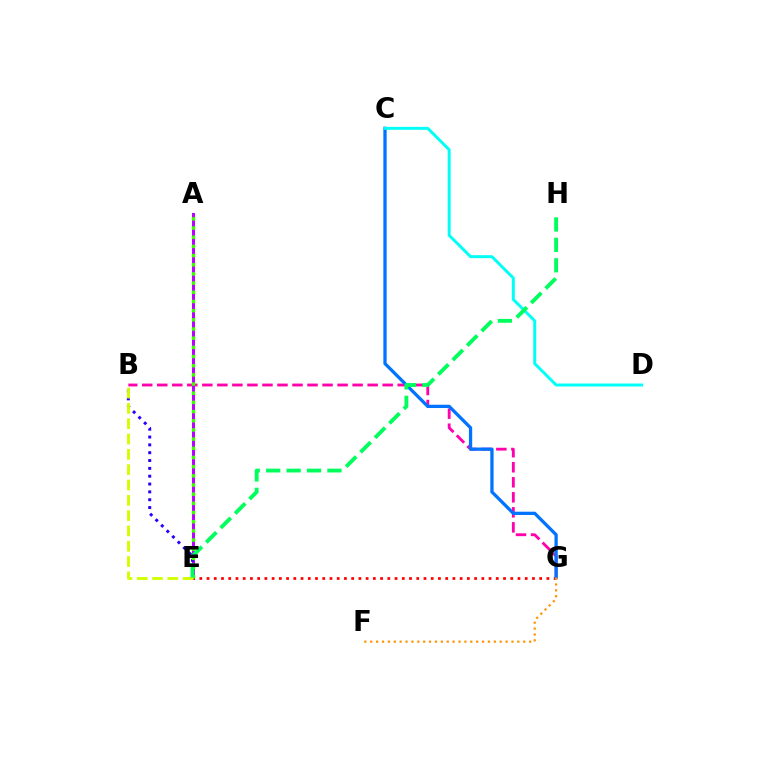{('B', 'G'): [{'color': '#ff00ac', 'line_style': 'dashed', 'thickness': 2.04}], ('A', 'E'): [{'color': '#b900ff', 'line_style': 'solid', 'thickness': 2.14}, {'color': '#3dff00', 'line_style': 'dotted', 'thickness': 2.49}], ('B', 'E'): [{'color': '#2500ff', 'line_style': 'dotted', 'thickness': 2.13}, {'color': '#d1ff00', 'line_style': 'dashed', 'thickness': 2.08}], ('E', 'G'): [{'color': '#ff0000', 'line_style': 'dotted', 'thickness': 1.96}], ('C', 'G'): [{'color': '#0074ff', 'line_style': 'solid', 'thickness': 2.36}], ('C', 'D'): [{'color': '#00fff6', 'line_style': 'solid', 'thickness': 2.12}], ('F', 'G'): [{'color': '#ff9400', 'line_style': 'dotted', 'thickness': 1.6}], ('E', 'H'): [{'color': '#00ff5c', 'line_style': 'dashed', 'thickness': 2.77}]}